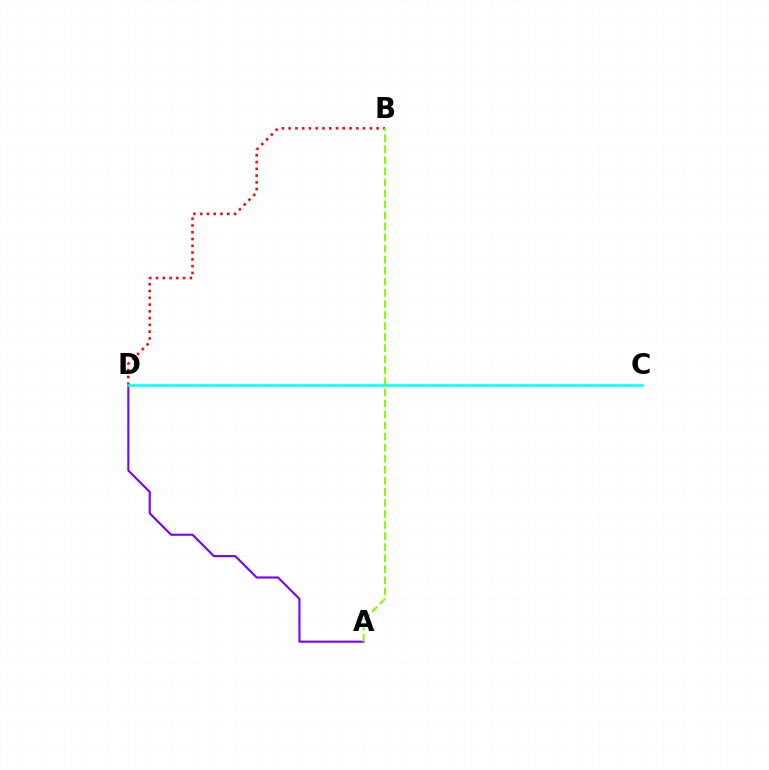{('B', 'D'): [{'color': '#ff0000', 'line_style': 'dotted', 'thickness': 1.84}], ('A', 'D'): [{'color': '#7200ff', 'line_style': 'solid', 'thickness': 1.5}], ('C', 'D'): [{'color': '#00fff6', 'line_style': 'solid', 'thickness': 1.83}], ('A', 'B'): [{'color': '#84ff00', 'line_style': 'dashed', 'thickness': 1.5}]}